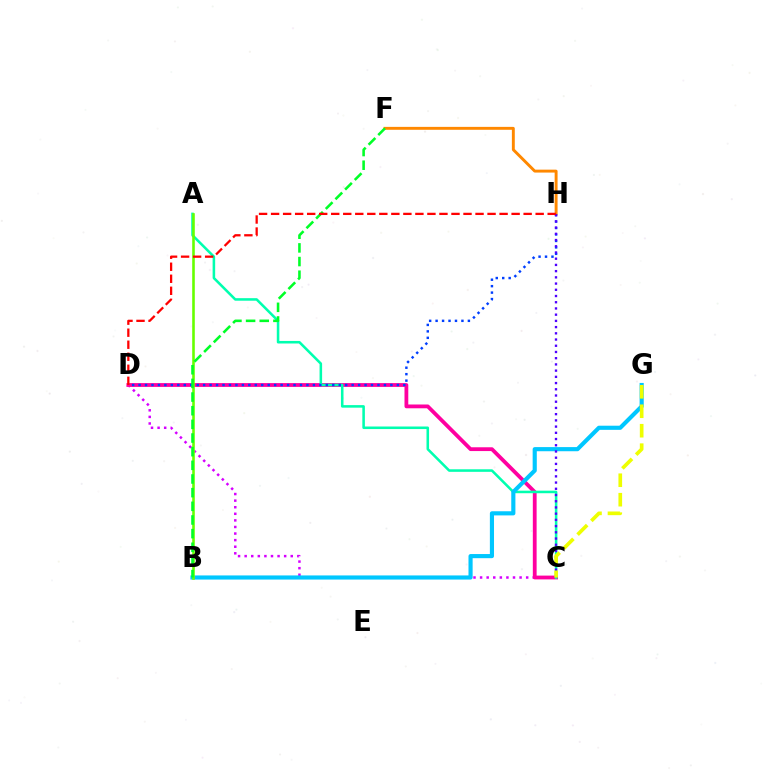{('C', 'D'): [{'color': '#d600ff', 'line_style': 'dotted', 'thickness': 1.79}, {'color': '#ff00a0', 'line_style': 'solid', 'thickness': 2.73}], ('A', 'C'): [{'color': '#00ffaf', 'line_style': 'solid', 'thickness': 1.84}], ('B', 'G'): [{'color': '#00c7ff', 'line_style': 'solid', 'thickness': 2.98}], ('D', 'H'): [{'color': '#003fff', 'line_style': 'dotted', 'thickness': 1.75}, {'color': '#ff0000', 'line_style': 'dashed', 'thickness': 1.63}], ('A', 'B'): [{'color': '#66ff00', 'line_style': 'solid', 'thickness': 1.87}], ('F', 'H'): [{'color': '#ff8800', 'line_style': 'solid', 'thickness': 2.1}], ('C', 'H'): [{'color': '#4f00ff', 'line_style': 'dotted', 'thickness': 1.69}], ('B', 'F'): [{'color': '#00ff27', 'line_style': 'dashed', 'thickness': 1.86}], ('C', 'G'): [{'color': '#eeff00', 'line_style': 'dashed', 'thickness': 2.64}]}